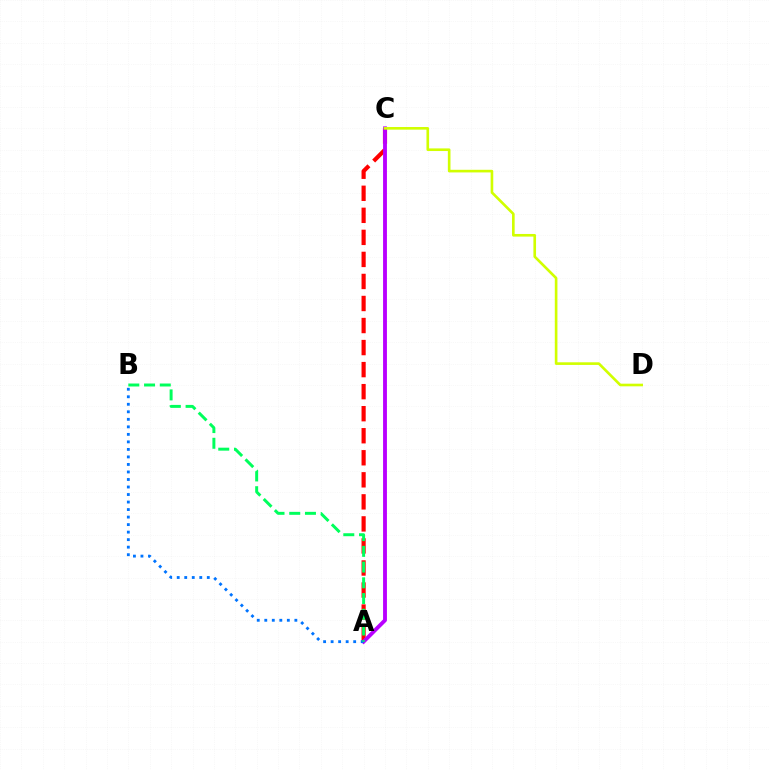{('A', 'C'): [{'color': '#ff0000', 'line_style': 'dashed', 'thickness': 2.99}, {'color': '#b900ff', 'line_style': 'solid', 'thickness': 2.78}], ('C', 'D'): [{'color': '#d1ff00', 'line_style': 'solid', 'thickness': 1.9}], ('A', 'B'): [{'color': '#0074ff', 'line_style': 'dotted', 'thickness': 2.04}, {'color': '#00ff5c', 'line_style': 'dashed', 'thickness': 2.14}]}